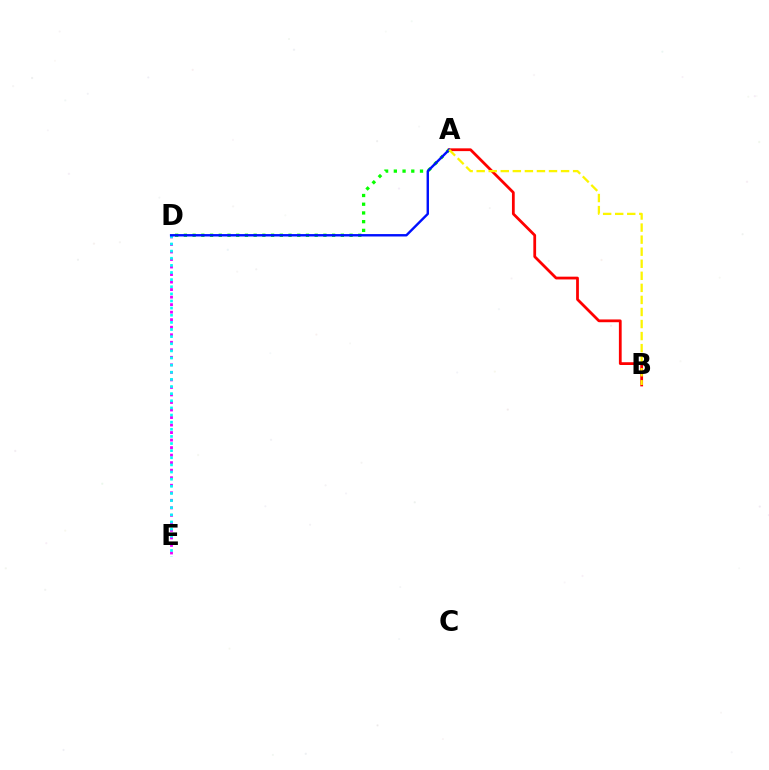{('A', 'B'): [{'color': '#ff0000', 'line_style': 'solid', 'thickness': 2.0}, {'color': '#fcf500', 'line_style': 'dashed', 'thickness': 1.64}], ('D', 'E'): [{'color': '#ee00ff', 'line_style': 'dotted', 'thickness': 2.04}, {'color': '#00fff6', 'line_style': 'dotted', 'thickness': 1.94}], ('A', 'D'): [{'color': '#08ff00', 'line_style': 'dotted', 'thickness': 2.37}, {'color': '#0010ff', 'line_style': 'solid', 'thickness': 1.73}]}